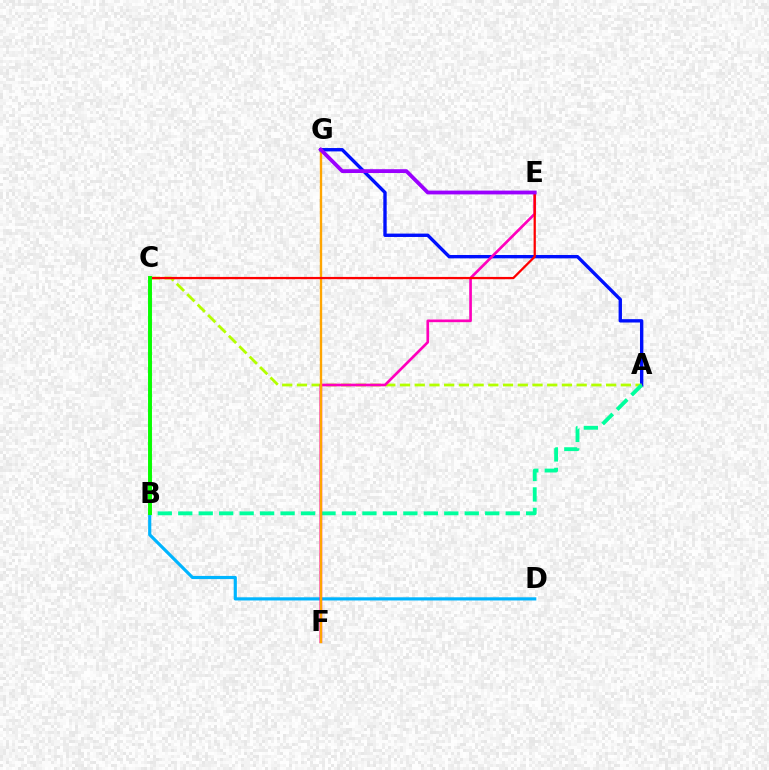{('A', 'G'): [{'color': '#0010ff', 'line_style': 'solid', 'thickness': 2.42}], ('A', 'C'): [{'color': '#b3ff00', 'line_style': 'dashed', 'thickness': 2.0}], ('B', 'D'): [{'color': '#00b5ff', 'line_style': 'solid', 'thickness': 2.28}], ('A', 'B'): [{'color': '#00ff9d', 'line_style': 'dashed', 'thickness': 2.78}], ('E', 'F'): [{'color': '#ff00bd', 'line_style': 'solid', 'thickness': 1.92}], ('F', 'G'): [{'color': '#ffa500', 'line_style': 'solid', 'thickness': 1.7}], ('C', 'E'): [{'color': '#ff0000', 'line_style': 'solid', 'thickness': 1.63}], ('B', 'C'): [{'color': '#08ff00', 'line_style': 'solid', 'thickness': 2.83}], ('E', 'G'): [{'color': '#9b00ff', 'line_style': 'solid', 'thickness': 2.74}]}